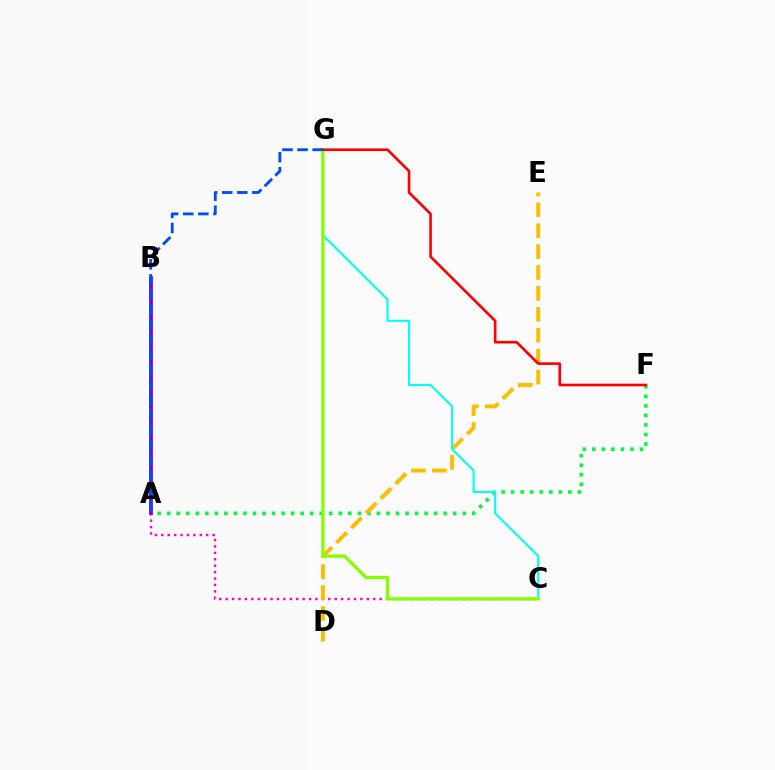{('A', 'C'): [{'color': '#ff00cf', 'line_style': 'dotted', 'thickness': 1.74}], ('A', 'F'): [{'color': '#00ff39', 'line_style': 'dotted', 'thickness': 2.59}], ('A', 'B'): [{'color': '#7200ff', 'line_style': 'solid', 'thickness': 2.69}], ('D', 'E'): [{'color': '#ffbd00', 'line_style': 'dashed', 'thickness': 2.84}], ('C', 'G'): [{'color': '#00fff6', 'line_style': 'solid', 'thickness': 1.52}, {'color': '#84ff00', 'line_style': 'solid', 'thickness': 2.35}], ('F', 'G'): [{'color': '#ff0000', 'line_style': 'solid', 'thickness': 1.89}], ('A', 'G'): [{'color': '#004bff', 'line_style': 'dashed', 'thickness': 2.05}]}